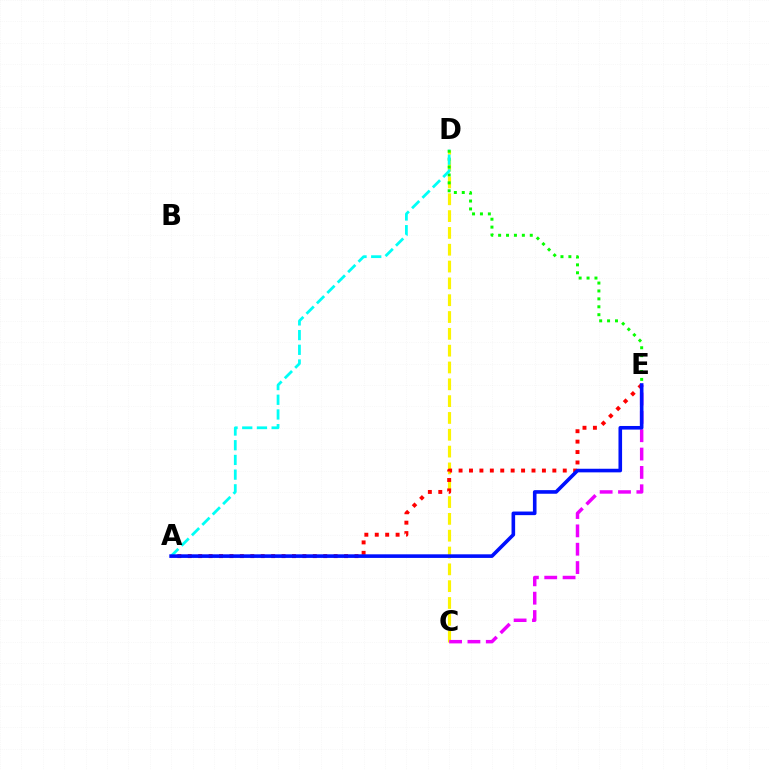{('C', 'D'): [{'color': '#fcf500', 'line_style': 'dashed', 'thickness': 2.29}], ('C', 'E'): [{'color': '#ee00ff', 'line_style': 'dashed', 'thickness': 2.49}], ('D', 'E'): [{'color': '#08ff00', 'line_style': 'dotted', 'thickness': 2.15}], ('A', 'D'): [{'color': '#00fff6', 'line_style': 'dashed', 'thickness': 2.0}], ('A', 'E'): [{'color': '#ff0000', 'line_style': 'dotted', 'thickness': 2.83}, {'color': '#0010ff', 'line_style': 'solid', 'thickness': 2.6}]}